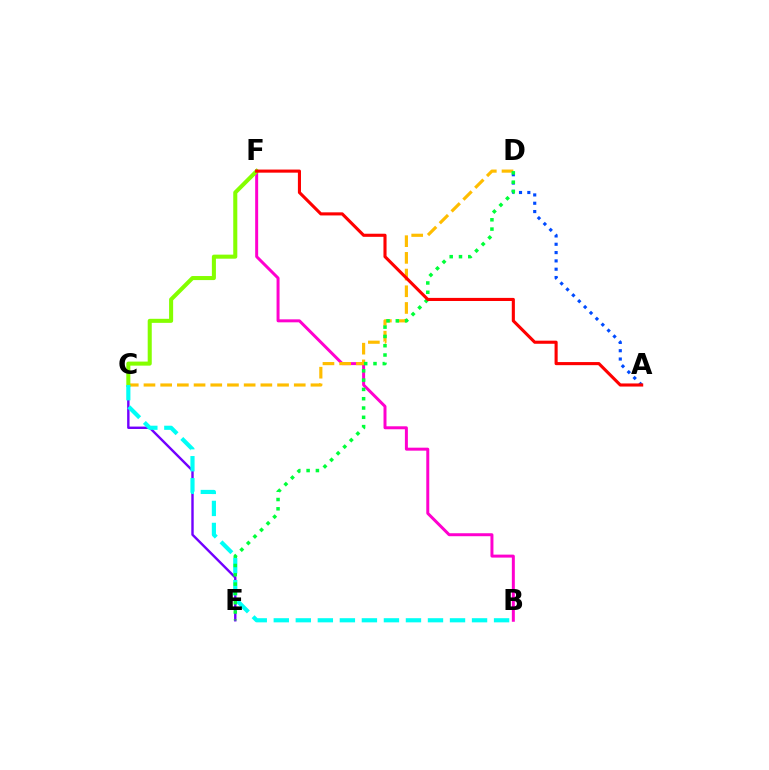{('B', 'F'): [{'color': '#ff00cf', 'line_style': 'solid', 'thickness': 2.14}], ('C', 'E'): [{'color': '#7200ff', 'line_style': 'solid', 'thickness': 1.73}], ('C', 'D'): [{'color': '#ffbd00', 'line_style': 'dashed', 'thickness': 2.27}], ('A', 'D'): [{'color': '#004bff', 'line_style': 'dotted', 'thickness': 2.26}], ('C', 'F'): [{'color': '#84ff00', 'line_style': 'solid', 'thickness': 2.92}], ('B', 'C'): [{'color': '#00fff6', 'line_style': 'dashed', 'thickness': 2.99}], ('D', 'E'): [{'color': '#00ff39', 'line_style': 'dotted', 'thickness': 2.53}], ('A', 'F'): [{'color': '#ff0000', 'line_style': 'solid', 'thickness': 2.23}]}